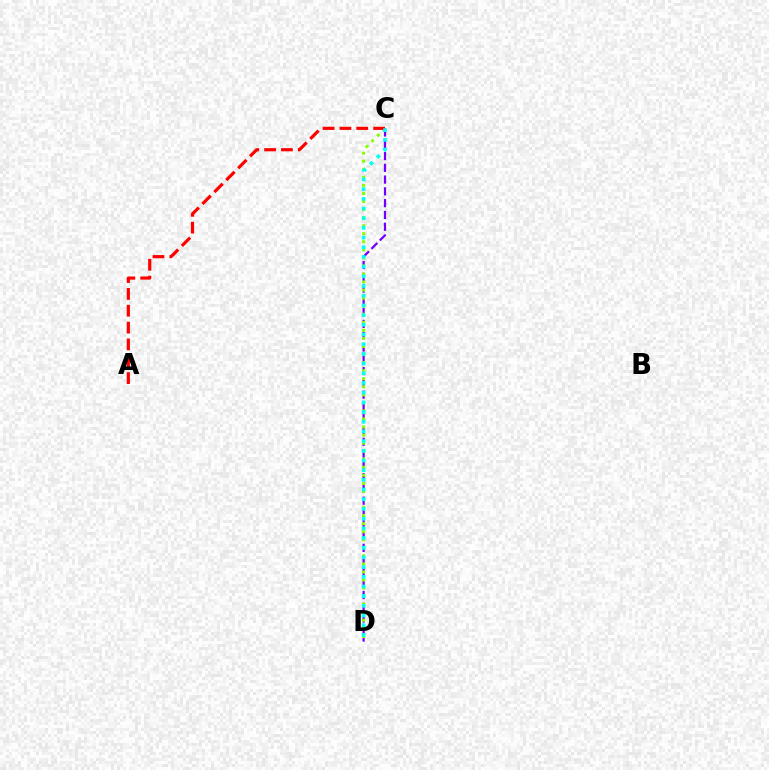{('C', 'D'): [{'color': '#7200ff', 'line_style': 'dashed', 'thickness': 1.6}, {'color': '#84ff00', 'line_style': 'dotted', 'thickness': 2.19}, {'color': '#00fff6', 'line_style': 'dotted', 'thickness': 2.63}], ('A', 'C'): [{'color': '#ff0000', 'line_style': 'dashed', 'thickness': 2.29}]}